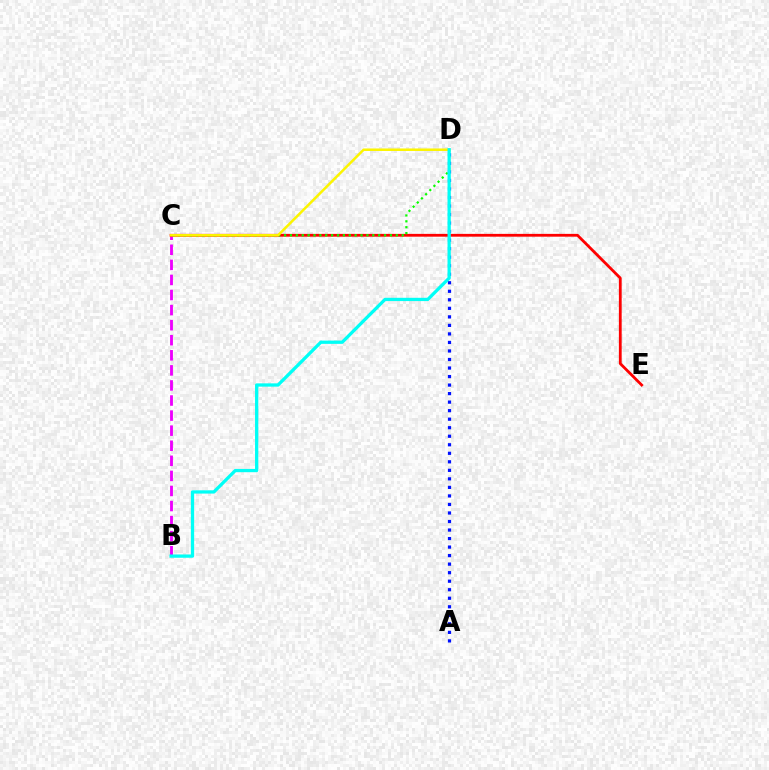{('B', 'C'): [{'color': '#ee00ff', 'line_style': 'dashed', 'thickness': 2.05}], ('C', 'E'): [{'color': '#ff0000', 'line_style': 'solid', 'thickness': 2.01}], ('C', 'D'): [{'color': '#08ff00', 'line_style': 'dotted', 'thickness': 1.6}, {'color': '#fcf500', 'line_style': 'solid', 'thickness': 1.81}], ('A', 'D'): [{'color': '#0010ff', 'line_style': 'dotted', 'thickness': 2.32}], ('B', 'D'): [{'color': '#00fff6', 'line_style': 'solid', 'thickness': 2.36}]}